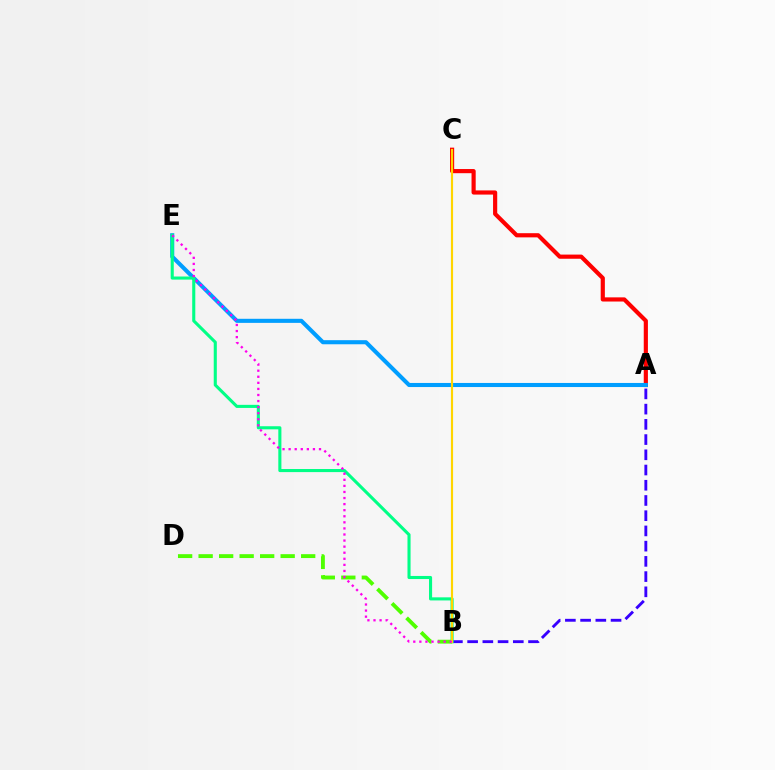{('A', 'C'): [{'color': '#ff0000', 'line_style': 'solid', 'thickness': 3.0}], ('A', 'B'): [{'color': '#3700ff', 'line_style': 'dashed', 'thickness': 2.07}], ('A', 'E'): [{'color': '#009eff', 'line_style': 'solid', 'thickness': 2.94}], ('B', 'E'): [{'color': '#00ff86', 'line_style': 'solid', 'thickness': 2.22}, {'color': '#ff00ed', 'line_style': 'dotted', 'thickness': 1.65}], ('B', 'D'): [{'color': '#4fff00', 'line_style': 'dashed', 'thickness': 2.79}], ('B', 'C'): [{'color': '#ffd500', 'line_style': 'solid', 'thickness': 1.55}]}